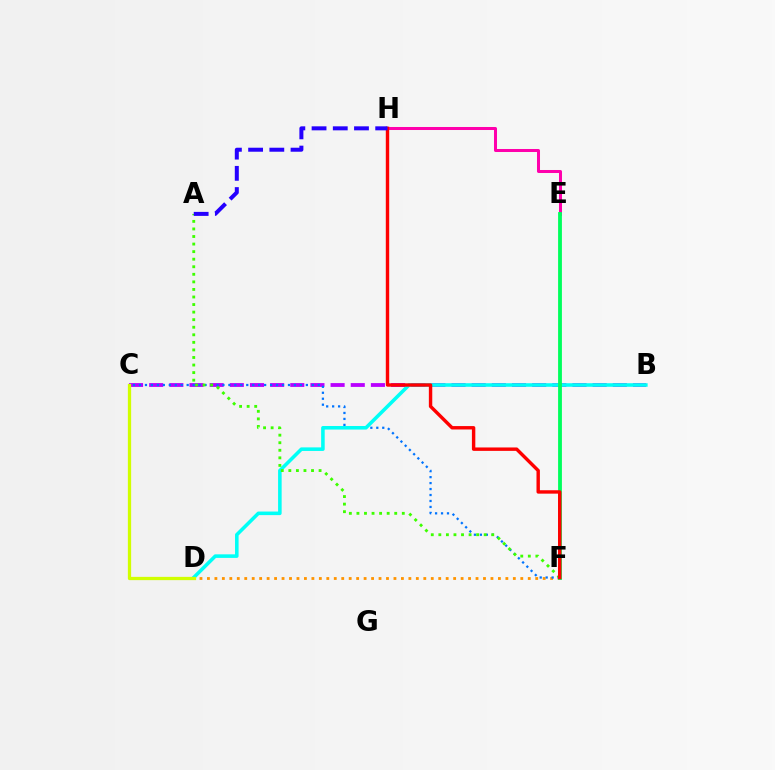{('D', 'F'): [{'color': '#ff9400', 'line_style': 'dotted', 'thickness': 2.03}], ('E', 'H'): [{'color': '#ff00ac', 'line_style': 'solid', 'thickness': 2.17}], ('B', 'C'): [{'color': '#b900ff', 'line_style': 'dashed', 'thickness': 2.74}], ('C', 'F'): [{'color': '#0074ff', 'line_style': 'dotted', 'thickness': 1.62}], ('B', 'D'): [{'color': '#00fff6', 'line_style': 'solid', 'thickness': 2.57}], ('A', 'F'): [{'color': '#3dff00', 'line_style': 'dotted', 'thickness': 2.05}], ('E', 'F'): [{'color': '#00ff5c', 'line_style': 'solid', 'thickness': 2.75}], ('C', 'D'): [{'color': '#d1ff00', 'line_style': 'solid', 'thickness': 2.35}], ('F', 'H'): [{'color': '#ff0000', 'line_style': 'solid', 'thickness': 2.45}], ('A', 'H'): [{'color': '#2500ff', 'line_style': 'dashed', 'thickness': 2.88}]}